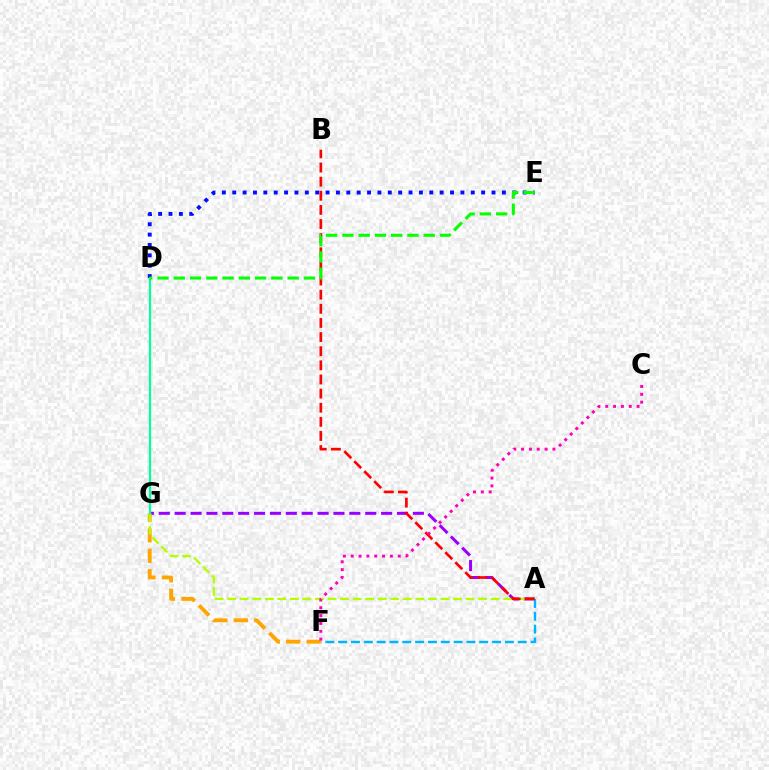{('A', 'G'): [{'color': '#9b00ff', 'line_style': 'dashed', 'thickness': 2.16}, {'color': '#b3ff00', 'line_style': 'dashed', 'thickness': 1.7}], ('F', 'G'): [{'color': '#ffa500', 'line_style': 'dashed', 'thickness': 2.78}], ('D', 'E'): [{'color': '#0010ff', 'line_style': 'dotted', 'thickness': 2.82}, {'color': '#08ff00', 'line_style': 'dashed', 'thickness': 2.21}], ('A', 'F'): [{'color': '#00b5ff', 'line_style': 'dashed', 'thickness': 1.74}], ('D', 'G'): [{'color': '#00ff9d', 'line_style': 'solid', 'thickness': 1.59}], ('A', 'B'): [{'color': '#ff0000', 'line_style': 'dashed', 'thickness': 1.92}], ('C', 'F'): [{'color': '#ff00bd', 'line_style': 'dotted', 'thickness': 2.13}]}